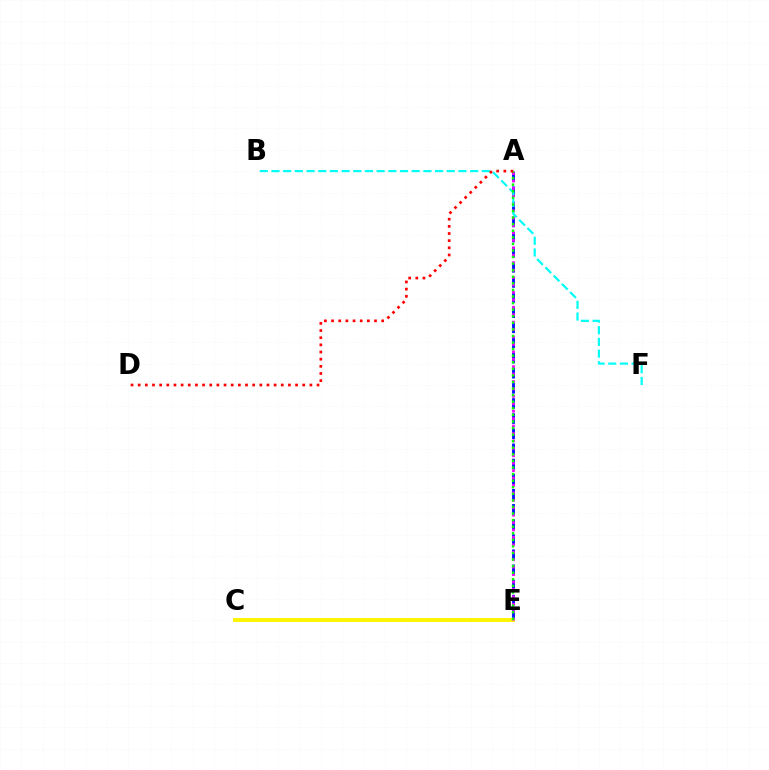{('A', 'E'): [{'color': '#0010ff', 'line_style': 'dashed', 'thickness': 2.05}, {'color': '#ee00ff', 'line_style': 'dotted', 'thickness': 2.02}, {'color': '#08ff00', 'line_style': 'dotted', 'thickness': 1.79}], ('C', 'E'): [{'color': '#fcf500', 'line_style': 'solid', 'thickness': 2.81}], ('B', 'F'): [{'color': '#00fff6', 'line_style': 'dashed', 'thickness': 1.59}], ('A', 'D'): [{'color': '#ff0000', 'line_style': 'dotted', 'thickness': 1.94}]}